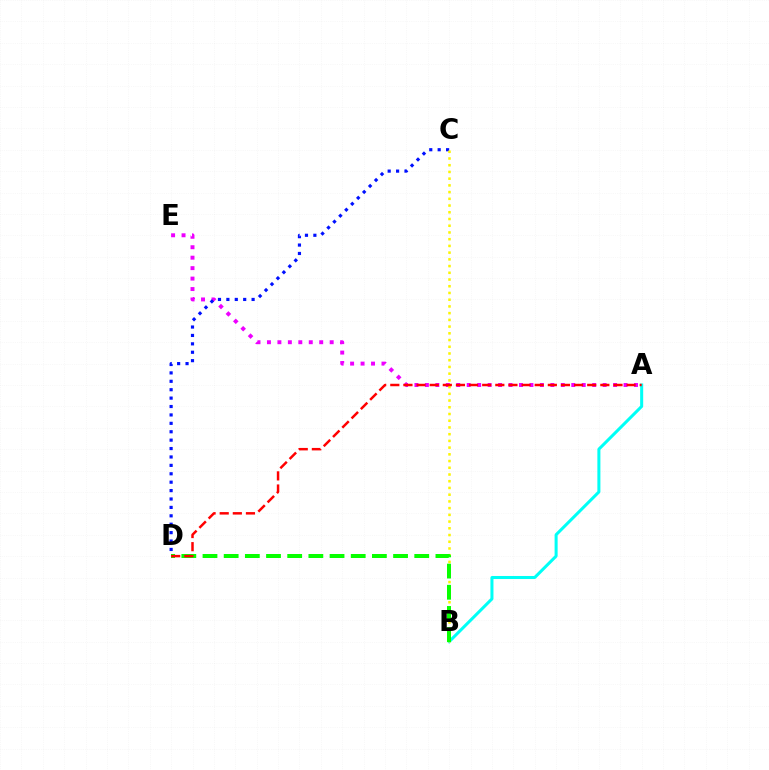{('A', 'E'): [{'color': '#ee00ff', 'line_style': 'dotted', 'thickness': 2.84}], ('C', 'D'): [{'color': '#0010ff', 'line_style': 'dotted', 'thickness': 2.28}], ('A', 'B'): [{'color': '#00fff6', 'line_style': 'solid', 'thickness': 2.18}], ('B', 'C'): [{'color': '#fcf500', 'line_style': 'dotted', 'thickness': 1.83}], ('B', 'D'): [{'color': '#08ff00', 'line_style': 'dashed', 'thickness': 2.88}], ('A', 'D'): [{'color': '#ff0000', 'line_style': 'dashed', 'thickness': 1.78}]}